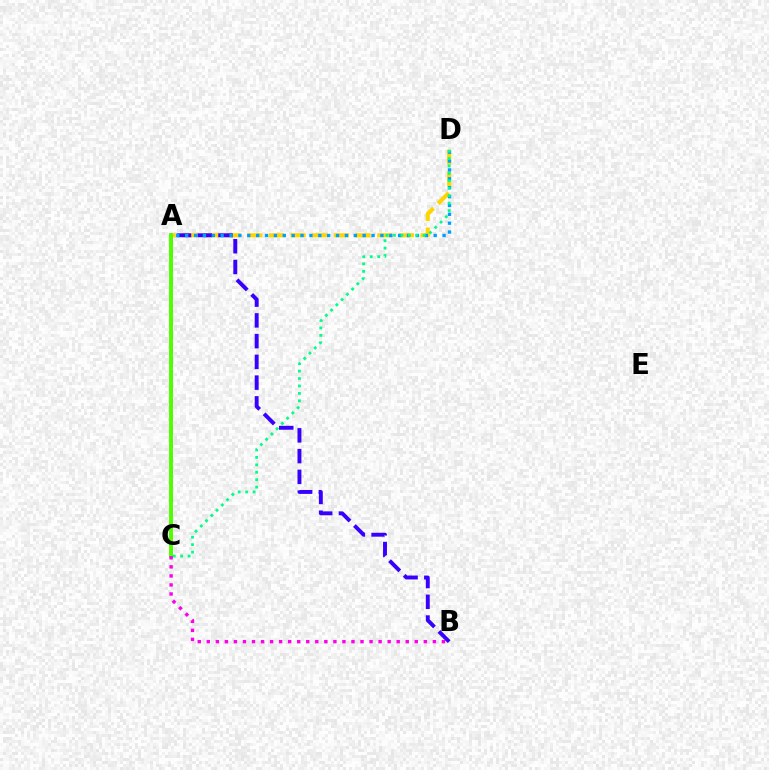{('A', 'D'): [{'color': '#ffd500', 'line_style': 'dashed', 'thickness': 2.94}, {'color': '#009eff', 'line_style': 'dotted', 'thickness': 2.41}], ('A', 'B'): [{'color': '#3700ff', 'line_style': 'dashed', 'thickness': 2.82}], ('A', 'C'): [{'color': '#ff0000', 'line_style': 'dashed', 'thickness': 1.84}, {'color': '#4fff00', 'line_style': 'solid', 'thickness': 2.82}], ('C', 'D'): [{'color': '#00ff86', 'line_style': 'dotted', 'thickness': 2.02}], ('B', 'C'): [{'color': '#ff00ed', 'line_style': 'dotted', 'thickness': 2.46}]}